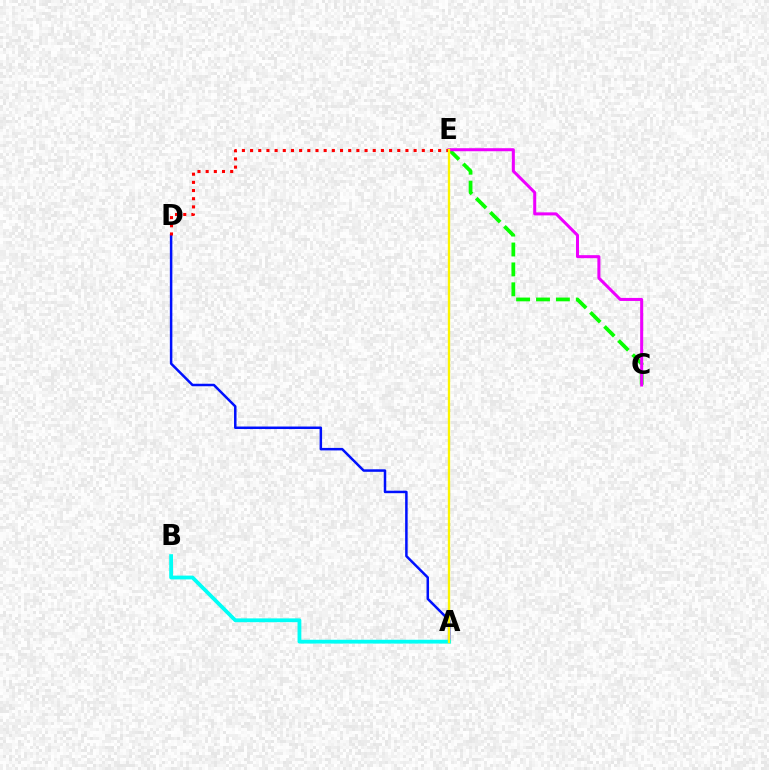{('C', 'E'): [{'color': '#08ff00', 'line_style': 'dashed', 'thickness': 2.7}, {'color': '#ee00ff', 'line_style': 'solid', 'thickness': 2.18}], ('A', 'D'): [{'color': '#0010ff', 'line_style': 'solid', 'thickness': 1.8}], ('D', 'E'): [{'color': '#ff0000', 'line_style': 'dotted', 'thickness': 2.22}], ('A', 'B'): [{'color': '#00fff6', 'line_style': 'solid', 'thickness': 2.74}], ('A', 'E'): [{'color': '#fcf500', 'line_style': 'solid', 'thickness': 1.68}]}